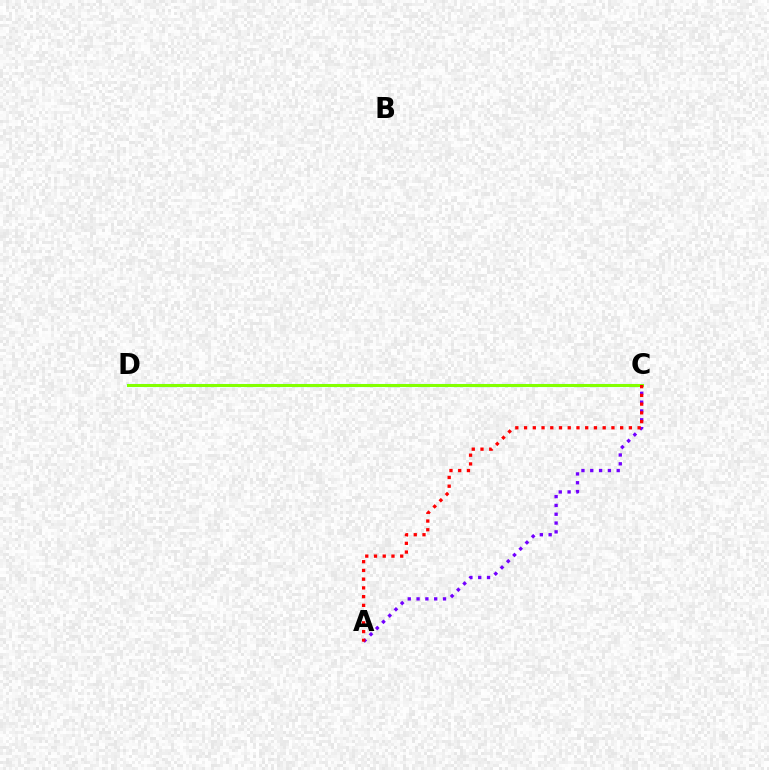{('A', 'C'): [{'color': '#7200ff', 'line_style': 'dotted', 'thickness': 2.39}, {'color': '#ff0000', 'line_style': 'dotted', 'thickness': 2.37}], ('C', 'D'): [{'color': '#00fff6', 'line_style': 'solid', 'thickness': 2.23}, {'color': '#84ff00', 'line_style': 'solid', 'thickness': 2.16}]}